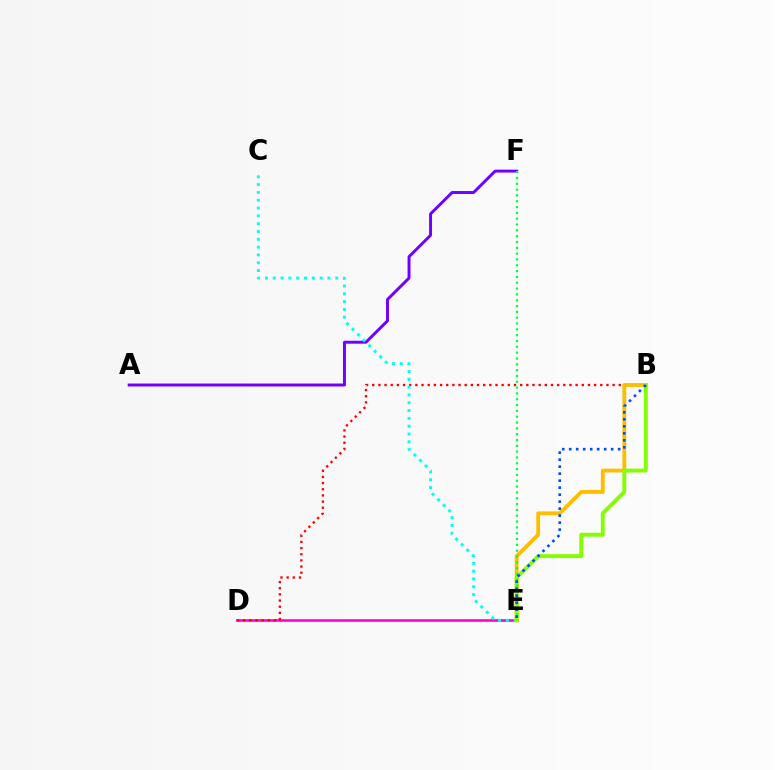{('D', 'E'): [{'color': '#ff00cf', 'line_style': 'solid', 'thickness': 1.87}], ('B', 'D'): [{'color': '#ff0000', 'line_style': 'dotted', 'thickness': 1.67}], ('A', 'F'): [{'color': '#7200ff', 'line_style': 'solid', 'thickness': 2.12}], ('C', 'E'): [{'color': '#00fff6', 'line_style': 'dotted', 'thickness': 2.12}], ('B', 'E'): [{'color': '#ffbd00', 'line_style': 'solid', 'thickness': 2.75}, {'color': '#84ff00', 'line_style': 'solid', 'thickness': 2.82}, {'color': '#004bff', 'line_style': 'dotted', 'thickness': 1.9}], ('E', 'F'): [{'color': '#00ff39', 'line_style': 'dotted', 'thickness': 1.58}]}